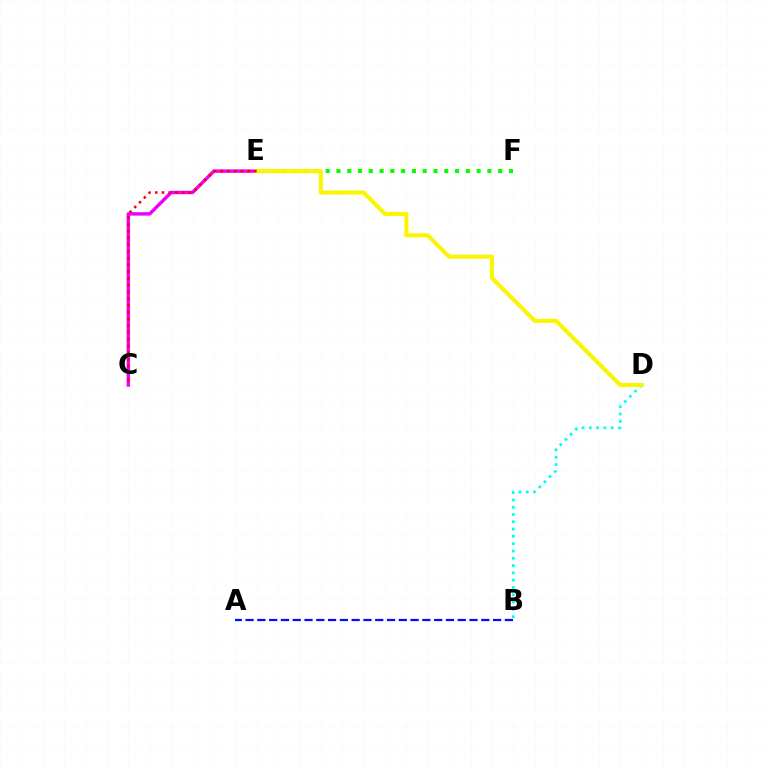{('A', 'B'): [{'color': '#0010ff', 'line_style': 'dashed', 'thickness': 1.6}], ('C', 'E'): [{'color': '#ee00ff', 'line_style': 'solid', 'thickness': 2.47}, {'color': '#ff0000', 'line_style': 'dotted', 'thickness': 1.83}], ('B', 'D'): [{'color': '#00fff6', 'line_style': 'dotted', 'thickness': 1.98}], ('E', 'F'): [{'color': '#08ff00', 'line_style': 'dotted', 'thickness': 2.93}], ('D', 'E'): [{'color': '#fcf500', 'line_style': 'solid', 'thickness': 2.96}]}